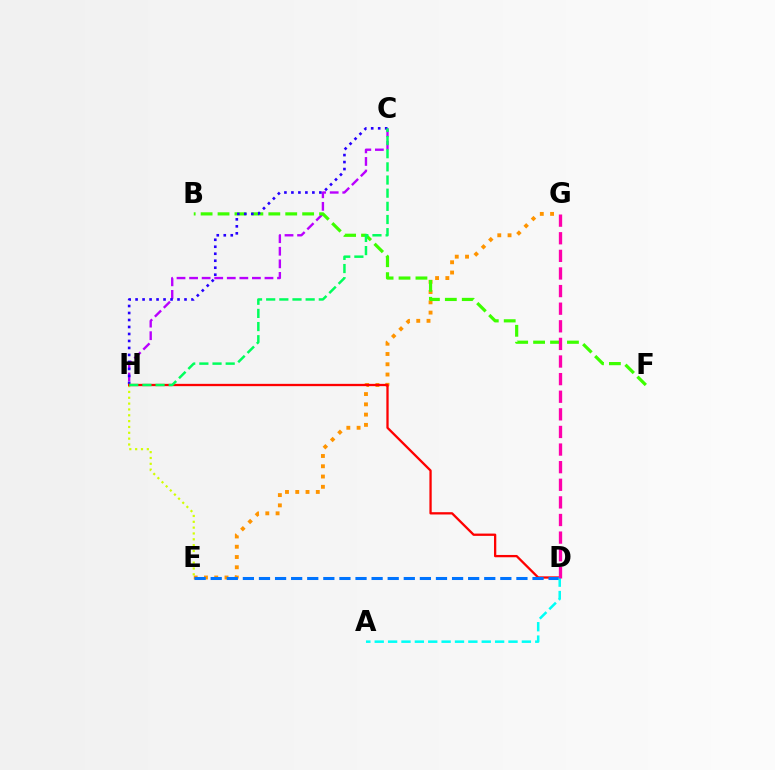{('C', 'H'): [{'color': '#b900ff', 'line_style': 'dashed', 'thickness': 1.71}, {'color': '#2500ff', 'line_style': 'dotted', 'thickness': 1.9}, {'color': '#00ff5c', 'line_style': 'dashed', 'thickness': 1.79}], ('E', 'G'): [{'color': '#ff9400', 'line_style': 'dotted', 'thickness': 2.79}], ('B', 'F'): [{'color': '#3dff00', 'line_style': 'dashed', 'thickness': 2.3}], ('E', 'H'): [{'color': '#d1ff00', 'line_style': 'dotted', 'thickness': 1.59}], ('D', 'H'): [{'color': '#ff0000', 'line_style': 'solid', 'thickness': 1.65}], ('D', 'E'): [{'color': '#0074ff', 'line_style': 'dashed', 'thickness': 2.19}], ('A', 'D'): [{'color': '#00fff6', 'line_style': 'dashed', 'thickness': 1.82}], ('D', 'G'): [{'color': '#ff00ac', 'line_style': 'dashed', 'thickness': 2.39}]}